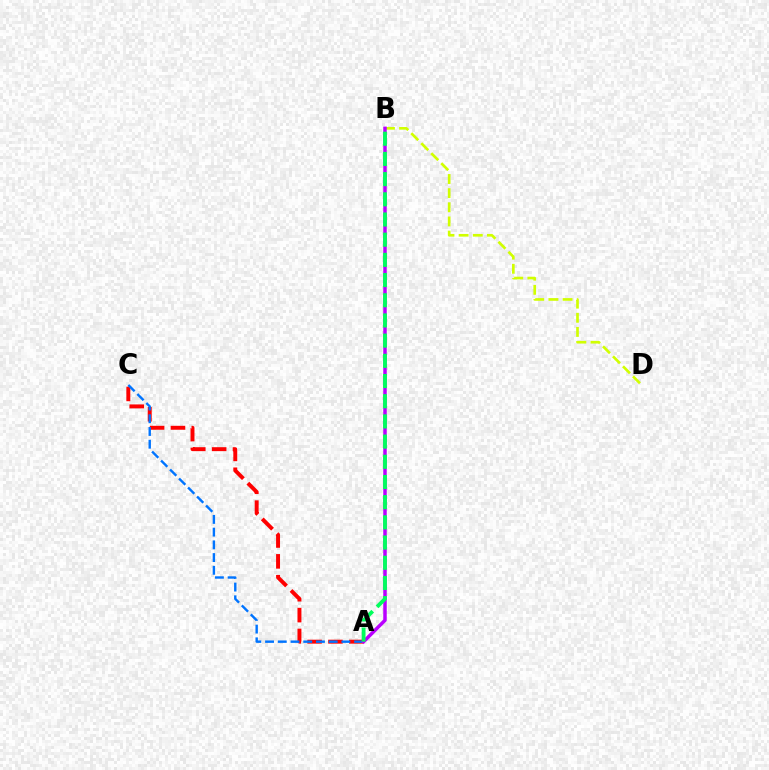{('B', 'D'): [{'color': '#d1ff00', 'line_style': 'dashed', 'thickness': 1.92}], ('A', 'C'): [{'color': '#ff0000', 'line_style': 'dashed', 'thickness': 2.83}, {'color': '#0074ff', 'line_style': 'dashed', 'thickness': 1.73}], ('A', 'B'): [{'color': '#b900ff', 'line_style': 'solid', 'thickness': 2.51}, {'color': '#00ff5c', 'line_style': 'dashed', 'thickness': 2.74}]}